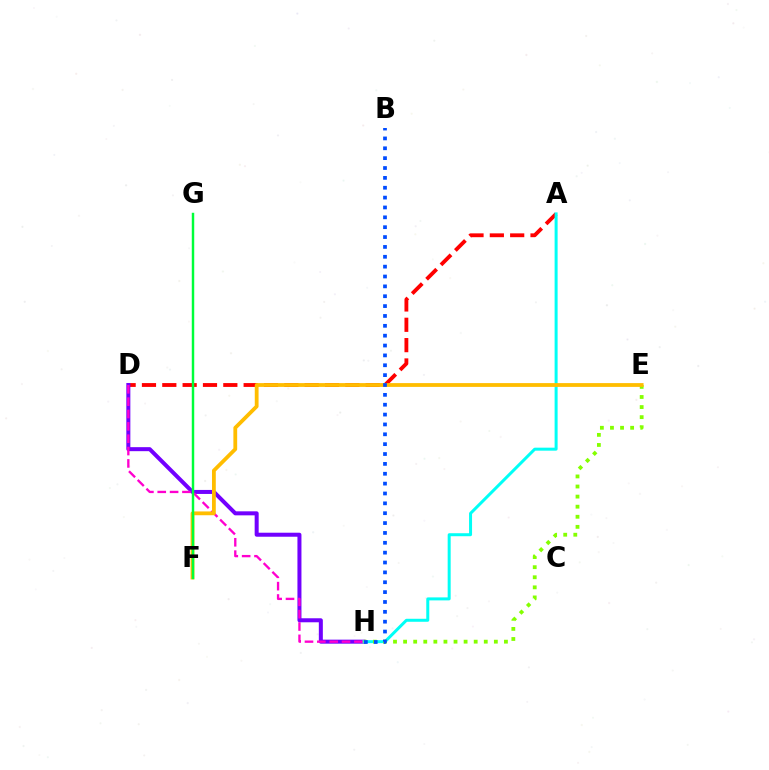{('A', 'D'): [{'color': '#ff0000', 'line_style': 'dashed', 'thickness': 2.76}], ('D', 'H'): [{'color': '#7200ff', 'line_style': 'solid', 'thickness': 2.89}, {'color': '#ff00cf', 'line_style': 'dashed', 'thickness': 1.68}], ('A', 'H'): [{'color': '#00fff6', 'line_style': 'solid', 'thickness': 2.16}], ('E', 'H'): [{'color': '#84ff00', 'line_style': 'dotted', 'thickness': 2.74}], ('E', 'F'): [{'color': '#ffbd00', 'line_style': 'solid', 'thickness': 2.73}], ('F', 'G'): [{'color': '#00ff39', 'line_style': 'solid', 'thickness': 1.77}], ('B', 'H'): [{'color': '#004bff', 'line_style': 'dotted', 'thickness': 2.68}]}